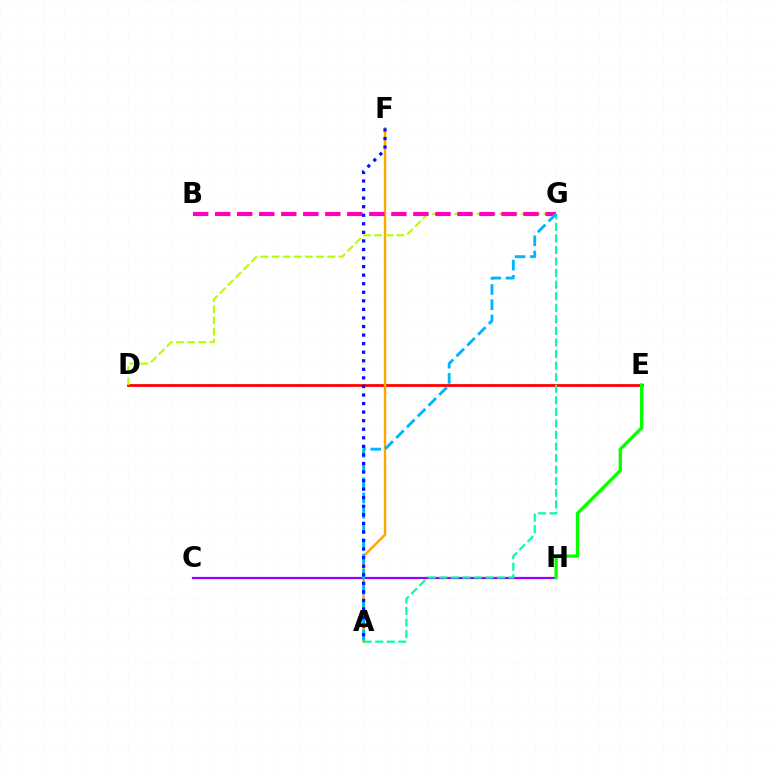{('C', 'H'): [{'color': '#9b00ff', 'line_style': 'solid', 'thickness': 1.61}], ('D', 'E'): [{'color': '#ff0000', 'line_style': 'solid', 'thickness': 1.98}], ('A', 'F'): [{'color': '#ffa500', 'line_style': 'solid', 'thickness': 1.72}, {'color': '#0010ff', 'line_style': 'dotted', 'thickness': 2.33}], ('E', 'H'): [{'color': '#08ff00', 'line_style': 'solid', 'thickness': 2.4}], ('D', 'G'): [{'color': '#b3ff00', 'line_style': 'dashed', 'thickness': 1.51}], ('B', 'G'): [{'color': '#ff00bd', 'line_style': 'dashed', 'thickness': 2.99}], ('A', 'G'): [{'color': '#00ff9d', 'line_style': 'dashed', 'thickness': 1.57}, {'color': '#00b5ff', 'line_style': 'dashed', 'thickness': 2.07}]}